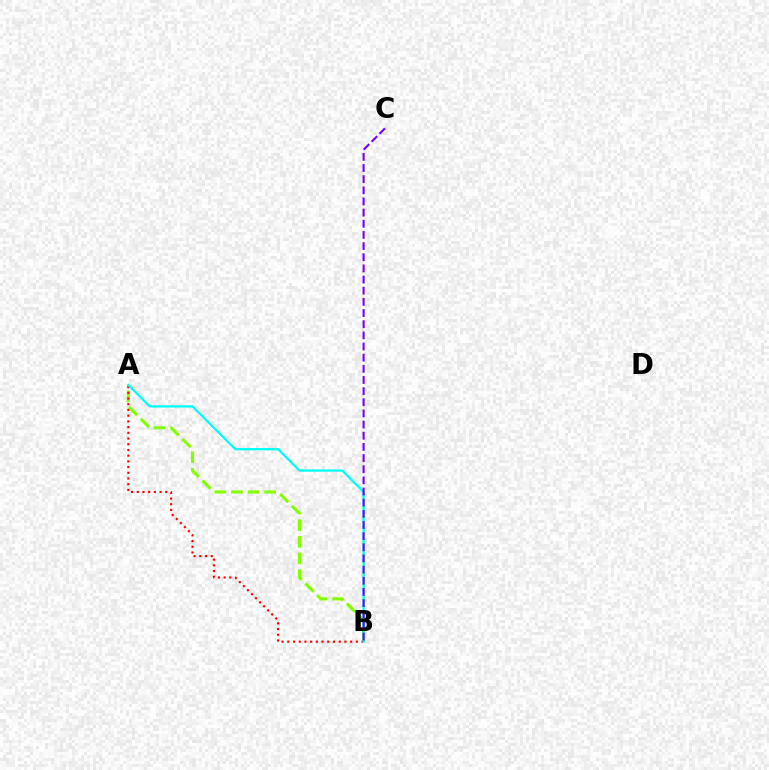{('A', 'B'): [{'color': '#84ff00', 'line_style': 'dashed', 'thickness': 2.26}, {'color': '#ff0000', 'line_style': 'dotted', 'thickness': 1.55}, {'color': '#00fff6', 'line_style': 'solid', 'thickness': 1.63}], ('B', 'C'): [{'color': '#7200ff', 'line_style': 'dashed', 'thickness': 1.52}]}